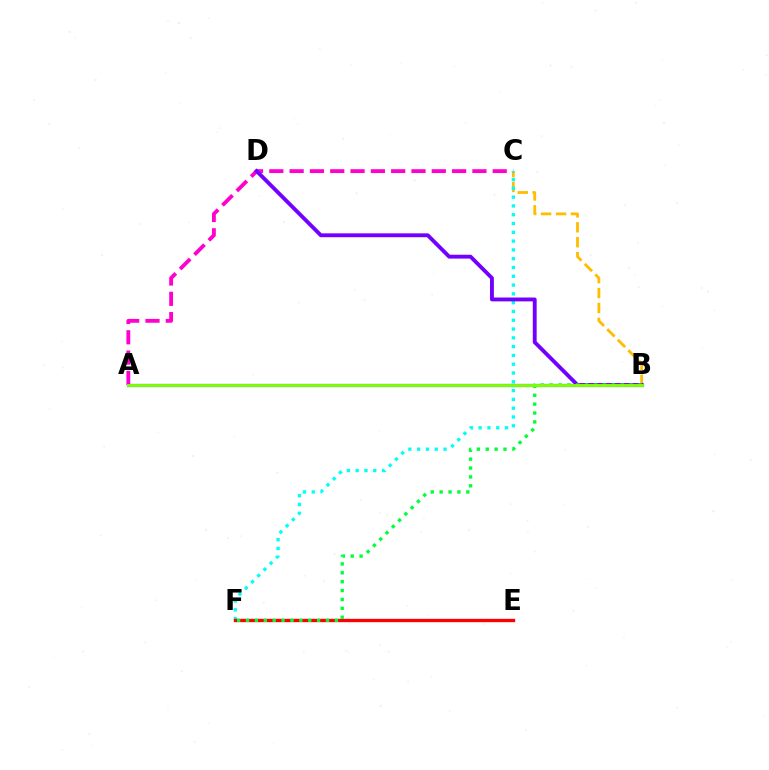{('B', 'C'): [{'color': '#ffbd00', 'line_style': 'dashed', 'thickness': 2.03}], ('A', 'C'): [{'color': '#ff00cf', 'line_style': 'dashed', 'thickness': 2.76}], ('C', 'F'): [{'color': '#00fff6', 'line_style': 'dotted', 'thickness': 2.39}], ('E', 'F'): [{'color': '#ff0000', 'line_style': 'solid', 'thickness': 2.4}], ('A', 'B'): [{'color': '#004bff', 'line_style': 'solid', 'thickness': 2.31}, {'color': '#84ff00', 'line_style': 'solid', 'thickness': 2.09}], ('B', 'D'): [{'color': '#7200ff', 'line_style': 'solid', 'thickness': 2.78}], ('B', 'F'): [{'color': '#00ff39', 'line_style': 'dotted', 'thickness': 2.41}]}